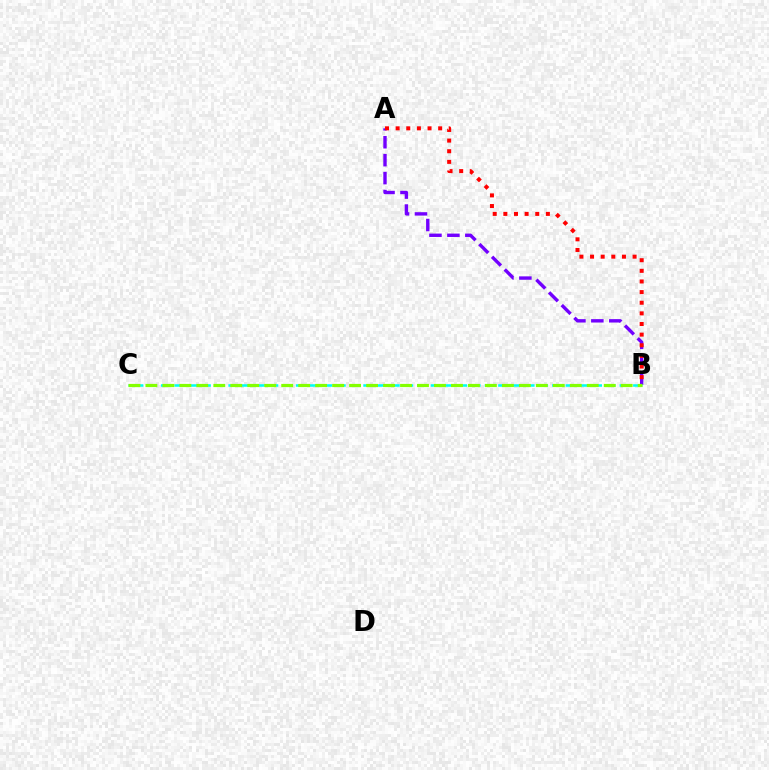{('A', 'B'): [{'color': '#7200ff', 'line_style': 'dashed', 'thickness': 2.44}, {'color': '#ff0000', 'line_style': 'dotted', 'thickness': 2.89}], ('B', 'C'): [{'color': '#00fff6', 'line_style': 'dashed', 'thickness': 1.83}, {'color': '#84ff00', 'line_style': 'dashed', 'thickness': 2.31}]}